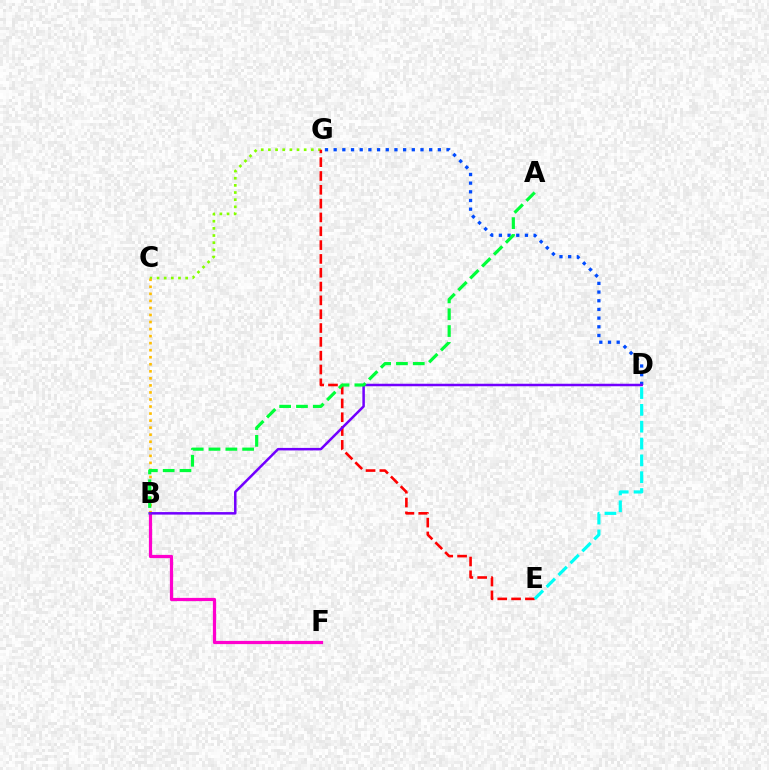{('B', 'F'): [{'color': '#ff00cf', 'line_style': 'solid', 'thickness': 2.32}], ('C', 'G'): [{'color': '#84ff00', 'line_style': 'dotted', 'thickness': 1.94}], ('E', 'G'): [{'color': '#ff0000', 'line_style': 'dashed', 'thickness': 1.88}], ('D', 'G'): [{'color': '#004bff', 'line_style': 'dotted', 'thickness': 2.36}], ('B', 'C'): [{'color': '#ffbd00', 'line_style': 'dotted', 'thickness': 1.91}], ('B', 'D'): [{'color': '#7200ff', 'line_style': 'solid', 'thickness': 1.81}], ('A', 'B'): [{'color': '#00ff39', 'line_style': 'dashed', 'thickness': 2.28}], ('D', 'E'): [{'color': '#00fff6', 'line_style': 'dashed', 'thickness': 2.29}]}